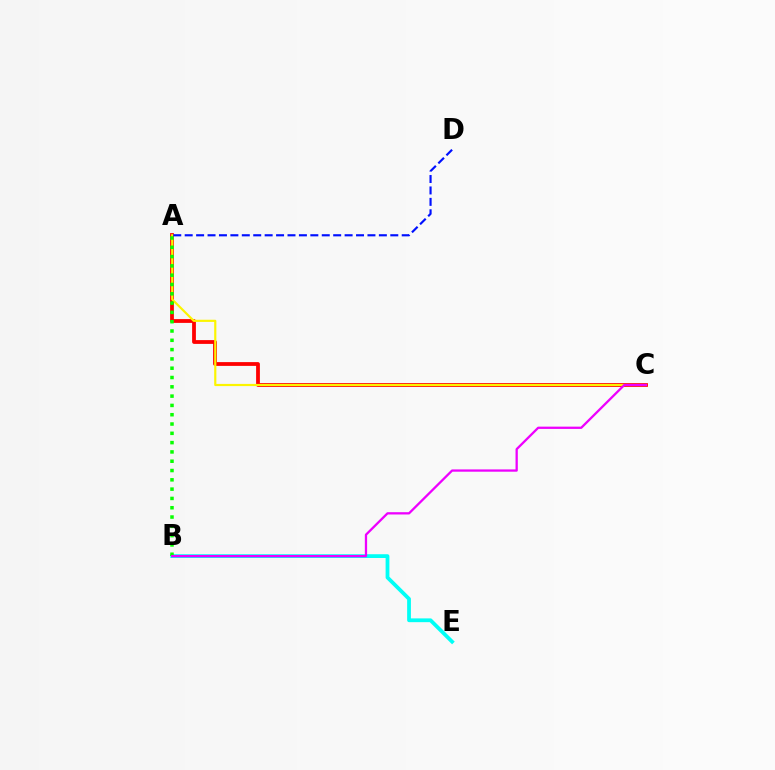{('B', 'E'): [{'color': '#00fff6', 'line_style': 'solid', 'thickness': 2.72}], ('A', 'C'): [{'color': '#ff0000', 'line_style': 'solid', 'thickness': 2.72}, {'color': '#fcf500', 'line_style': 'solid', 'thickness': 1.57}], ('A', 'B'): [{'color': '#08ff00', 'line_style': 'dotted', 'thickness': 2.53}], ('B', 'C'): [{'color': '#ee00ff', 'line_style': 'solid', 'thickness': 1.64}], ('A', 'D'): [{'color': '#0010ff', 'line_style': 'dashed', 'thickness': 1.55}]}